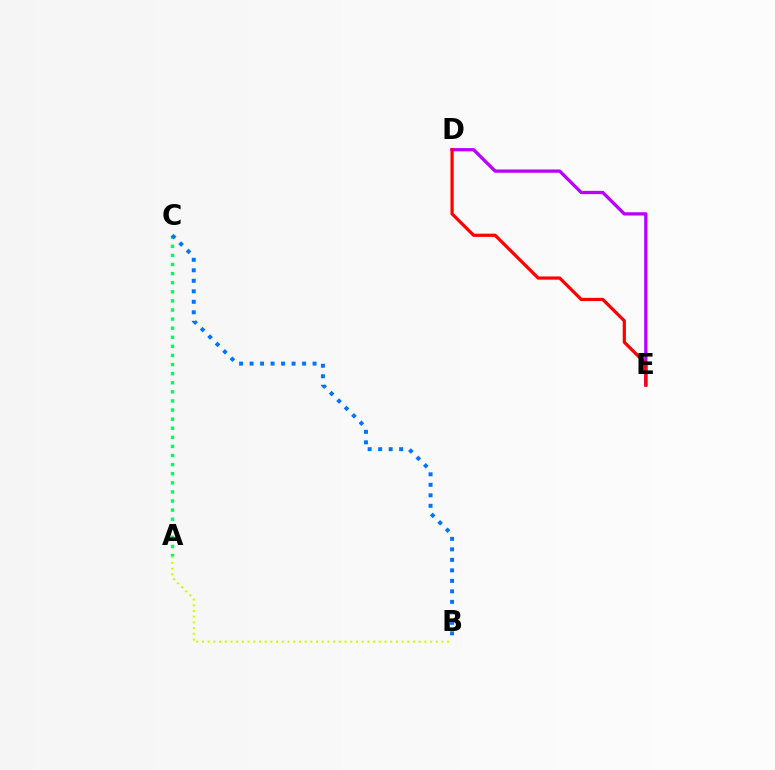{('D', 'E'): [{'color': '#b900ff', 'line_style': 'solid', 'thickness': 2.36}, {'color': '#ff0000', 'line_style': 'solid', 'thickness': 2.31}], ('A', 'B'): [{'color': '#d1ff00', 'line_style': 'dotted', 'thickness': 1.55}], ('A', 'C'): [{'color': '#00ff5c', 'line_style': 'dotted', 'thickness': 2.47}], ('B', 'C'): [{'color': '#0074ff', 'line_style': 'dotted', 'thickness': 2.85}]}